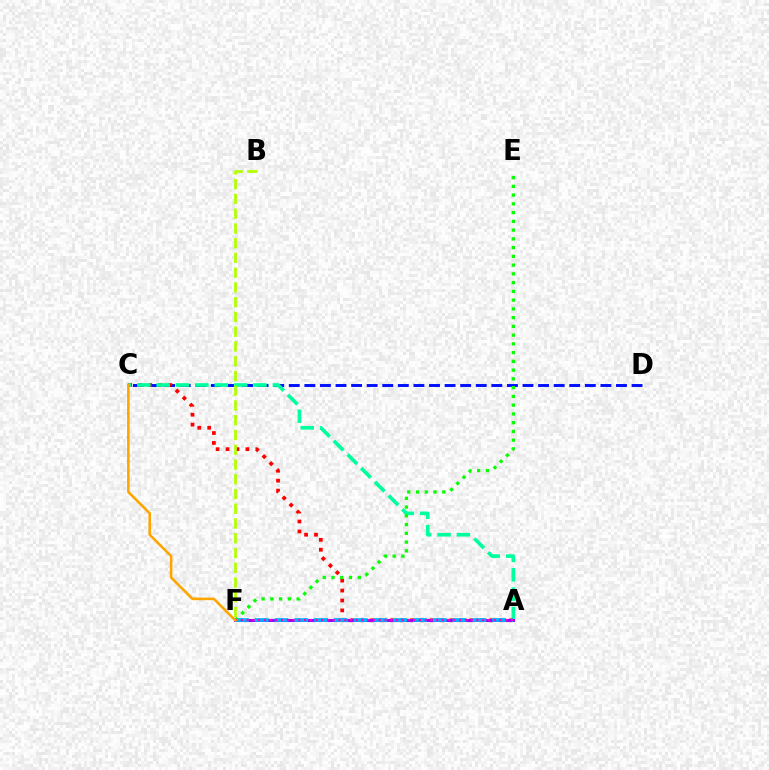{('C', 'D'): [{'color': '#0010ff', 'line_style': 'dashed', 'thickness': 2.12}], ('A', 'C'): [{'color': '#ff0000', 'line_style': 'dotted', 'thickness': 2.7}, {'color': '#00ff9d', 'line_style': 'dashed', 'thickness': 2.63}], ('A', 'F'): [{'color': '#9b00ff', 'line_style': 'solid', 'thickness': 2.13}, {'color': '#00b5ff', 'line_style': 'dashed', 'thickness': 2.69}, {'color': '#ff00bd', 'line_style': 'dotted', 'thickness': 1.56}], ('B', 'F'): [{'color': '#b3ff00', 'line_style': 'dashed', 'thickness': 2.0}], ('E', 'F'): [{'color': '#08ff00', 'line_style': 'dotted', 'thickness': 2.38}], ('C', 'F'): [{'color': '#ffa500', 'line_style': 'solid', 'thickness': 1.86}]}